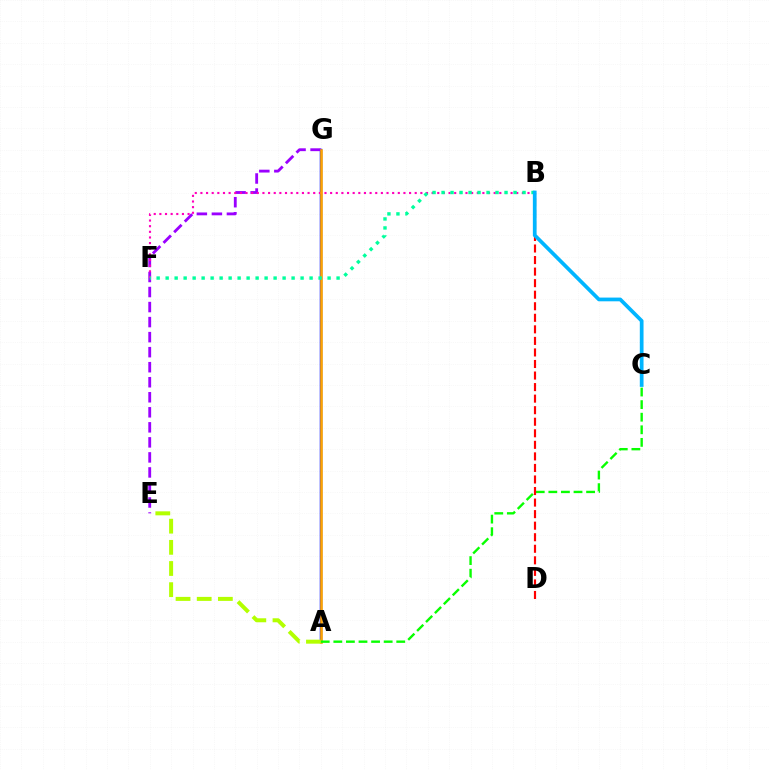{('A', 'G'): [{'color': '#0010ff', 'line_style': 'solid', 'thickness': 1.8}, {'color': '#ffa500', 'line_style': 'solid', 'thickness': 1.86}], ('E', 'G'): [{'color': '#9b00ff', 'line_style': 'dashed', 'thickness': 2.04}], ('B', 'F'): [{'color': '#ff00bd', 'line_style': 'dotted', 'thickness': 1.53}, {'color': '#00ff9d', 'line_style': 'dotted', 'thickness': 2.44}], ('A', 'C'): [{'color': '#08ff00', 'line_style': 'dashed', 'thickness': 1.71}], ('B', 'D'): [{'color': '#ff0000', 'line_style': 'dashed', 'thickness': 1.57}], ('A', 'E'): [{'color': '#b3ff00', 'line_style': 'dashed', 'thickness': 2.87}], ('B', 'C'): [{'color': '#00b5ff', 'line_style': 'solid', 'thickness': 2.68}]}